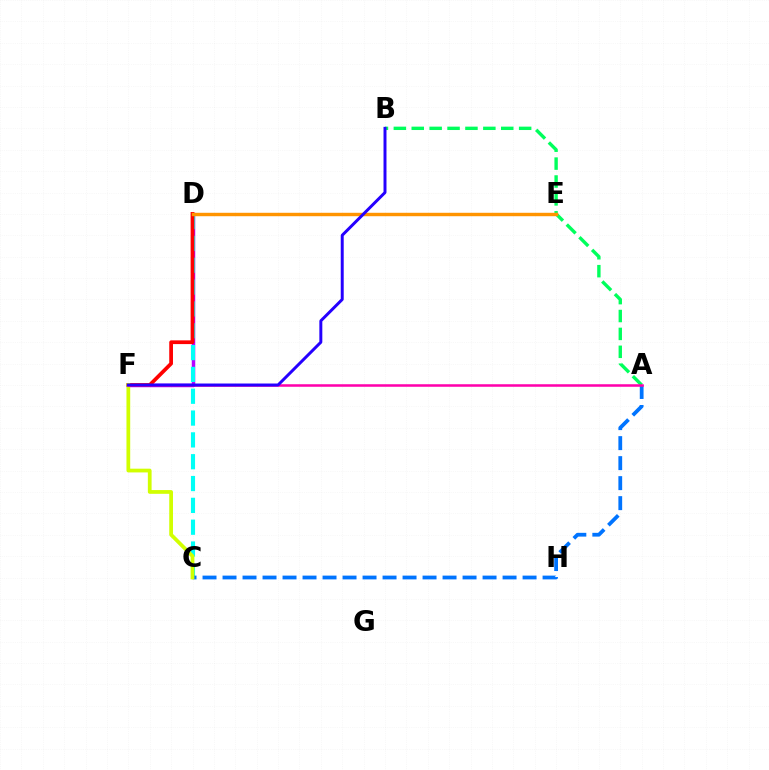{('D', 'F'): [{'color': '#b900ff', 'line_style': 'solid', 'thickness': 2.51}, {'color': '#ff0000', 'line_style': 'solid', 'thickness': 2.69}], ('C', 'D'): [{'color': '#00fff6', 'line_style': 'dashed', 'thickness': 2.97}], ('A', 'C'): [{'color': '#0074ff', 'line_style': 'dashed', 'thickness': 2.72}], ('D', 'E'): [{'color': '#3dff00', 'line_style': 'solid', 'thickness': 1.91}, {'color': '#ff9400', 'line_style': 'solid', 'thickness': 2.46}], ('A', 'B'): [{'color': '#00ff5c', 'line_style': 'dashed', 'thickness': 2.43}], ('C', 'F'): [{'color': '#d1ff00', 'line_style': 'solid', 'thickness': 2.7}], ('A', 'F'): [{'color': '#ff00ac', 'line_style': 'solid', 'thickness': 1.82}], ('B', 'F'): [{'color': '#2500ff', 'line_style': 'solid', 'thickness': 2.14}]}